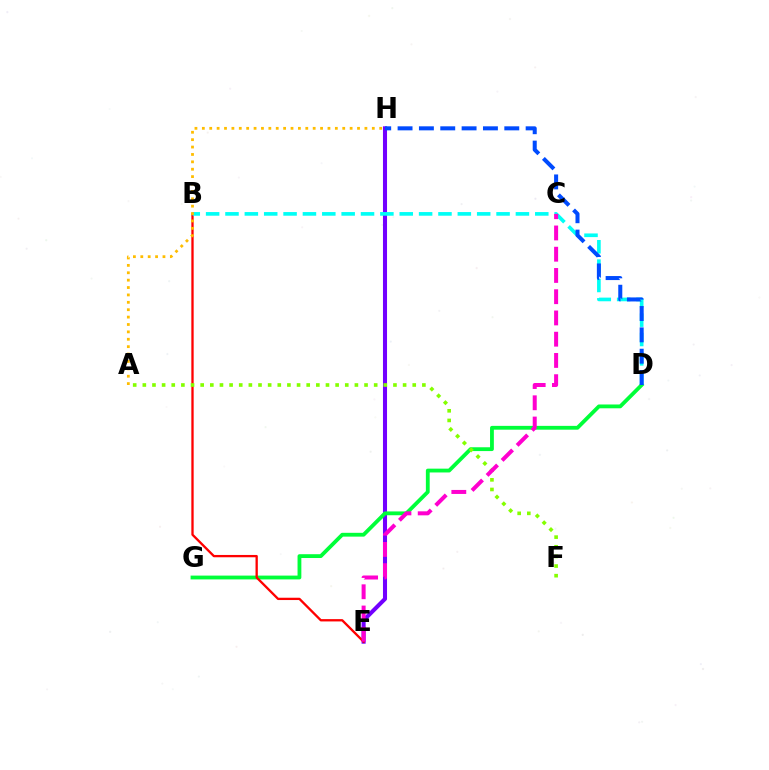{('E', 'H'): [{'color': '#7200ff', 'line_style': 'solid', 'thickness': 2.93}], ('D', 'G'): [{'color': '#00ff39', 'line_style': 'solid', 'thickness': 2.74}], ('B', 'E'): [{'color': '#ff0000', 'line_style': 'solid', 'thickness': 1.66}], ('B', 'D'): [{'color': '#00fff6', 'line_style': 'dashed', 'thickness': 2.63}], ('D', 'H'): [{'color': '#004bff', 'line_style': 'dashed', 'thickness': 2.9}], ('A', 'H'): [{'color': '#ffbd00', 'line_style': 'dotted', 'thickness': 2.01}], ('A', 'F'): [{'color': '#84ff00', 'line_style': 'dotted', 'thickness': 2.62}], ('C', 'E'): [{'color': '#ff00cf', 'line_style': 'dashed', 'thickness': 2.89}]}